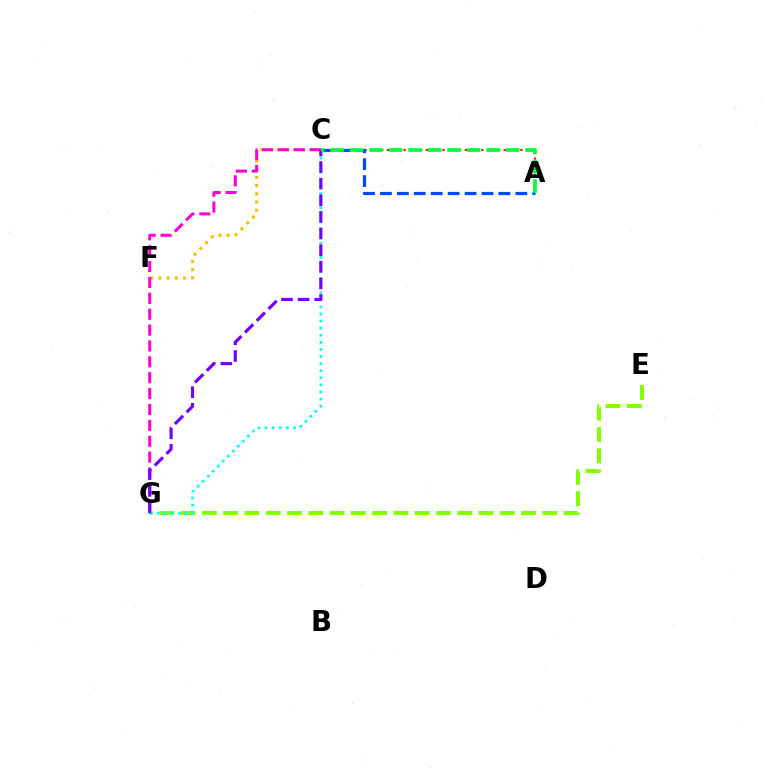{('E', 'G'): [{'color': '#84ff00', 'line_style': 'dashed', 'thickness': 2.89}], ('A', 'C'): [{'color': '#ff0000', 'line_style': 'dotted', 'thickness': 1.51}, {'color': '#004bff', 'line_style': 'dashed', 'thickness': 2.3}, {'color': '#00ff39', 'line_style': 'dashed', 'thickness': 2.65}], ('C', 'F'): [{'color': '#ffbd00', 'line_style': 'dotted', 'thickness': 2.23}], ('C', 'G'): [{'color': '#00fff6', 'line_style': 'dotted', 'thickness': 1.93}, {'color': '#ff00cf', 'line_style': 'dashed', 'thickness': 2.16}, {'color': '#7200ff', 'line_style': 'dashed', 'thickness': 2.26}]}